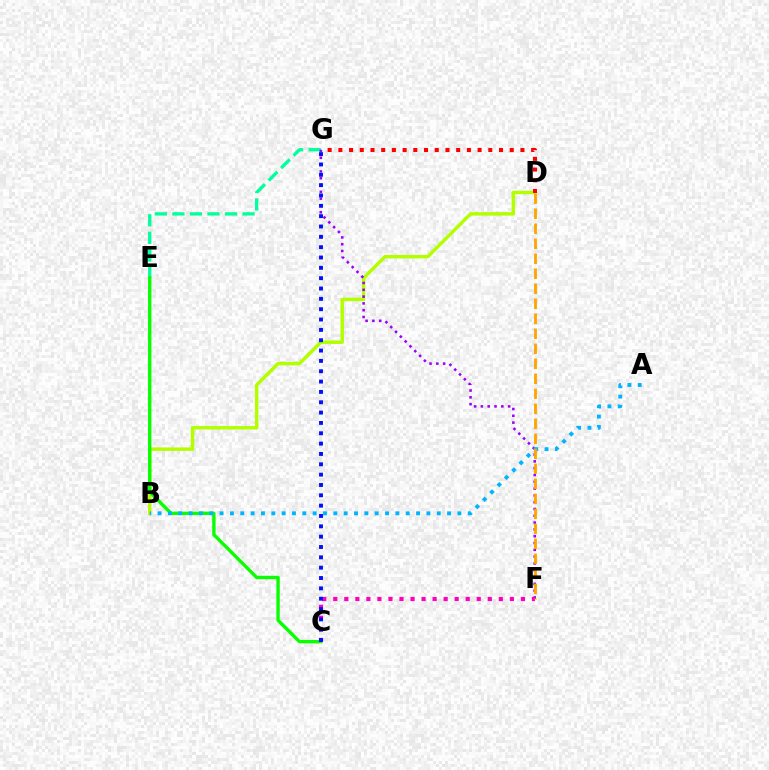{('E', 'G'): [{'color': '#00ff9d', 'line_style': 'dashed', 'thickness': 2.38}], ('B', 'D'): [{'color': '#b3ff00', 'line_style': 'solid', 'thickness': 2.49}], ('F', 'G'): [{'color': '#9b00ff', 'line_style': 'dotted', 'thickness': 1.85}], ('D', 'G'): [{'color': '#ff0000', 'line_style': 'dotted', 'thickness': 2.91}], ('C', 'E'): [{'color': '#08ff00', 'line_style': 'solid', 'thickness': 2.42}], ('A', 'B'): [{'color': '#00b5ff', 'line_style': 'dotted', 'thickness': 2.81}], ('C', 'F'): [{'color': '#ff00bd', 'line_style': 'dotted', 'thickness': 3.0}], ('C', 'G'): [{'color': '#0010ff', 'line_style': 'dotted', 'thickness': 2.81}], ('D', 'F'): [{'color': '#ffa500', 'line_style': 'dashed', 'thickness': 2.04}]}